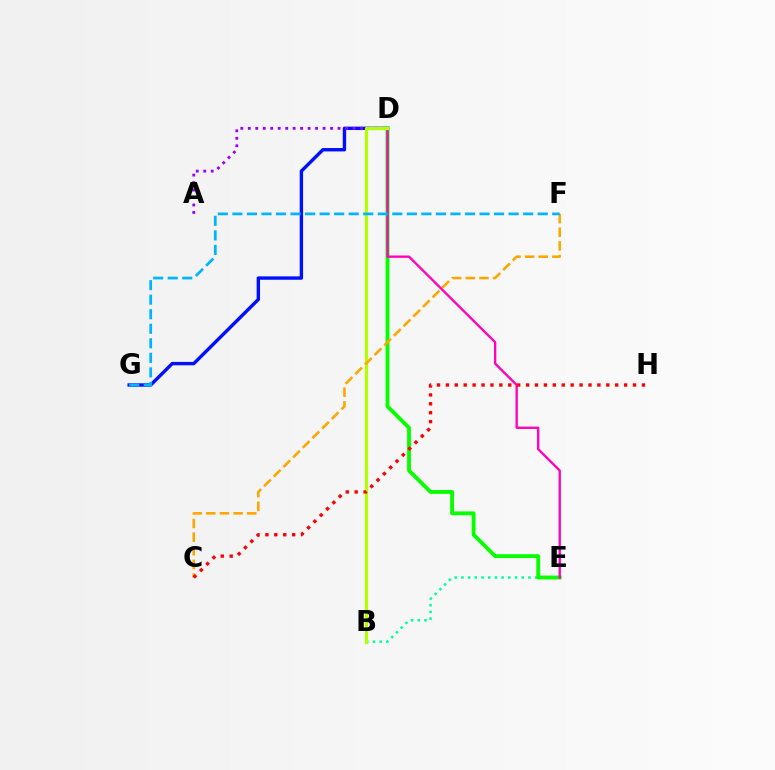{('D', 'G'): [{'color': '#0010ff', 'line_style': 'solid', 'thickness': 2.44}], ('B', 'E'): [{'color': '#00ff9d', 'line_style': 'dotted', 'thickness': 1.82}], ('A', 'D'): [{'color': '#9b00ff', 'line_style': 'dotted', 'thickness': 2.03}], ('D', 'E'): [{'color': '#08ff00', 'line_style': 'solid', 'thickness': 2.77}, {'color': '#ff00bd', 'line_style': 'solid', 'thickness': 1.68}], ('B', 'D'): [{'color': '#b3ff00', 'line_style': 'solid', 'thickness': 2.33}], ('C', 'F'): [{'color': '#ffa500', 'line_style': 'dashed', 'thickness': 1.85}], ('C', 'H'): [{'color': '#ff0000', 'line_style': 'dotted', 'thickness': 2.42}], ('F', 'G'): [{'color': '#00b5ff', 'line_style': 'dashed', 'thickness': 1.98}]}